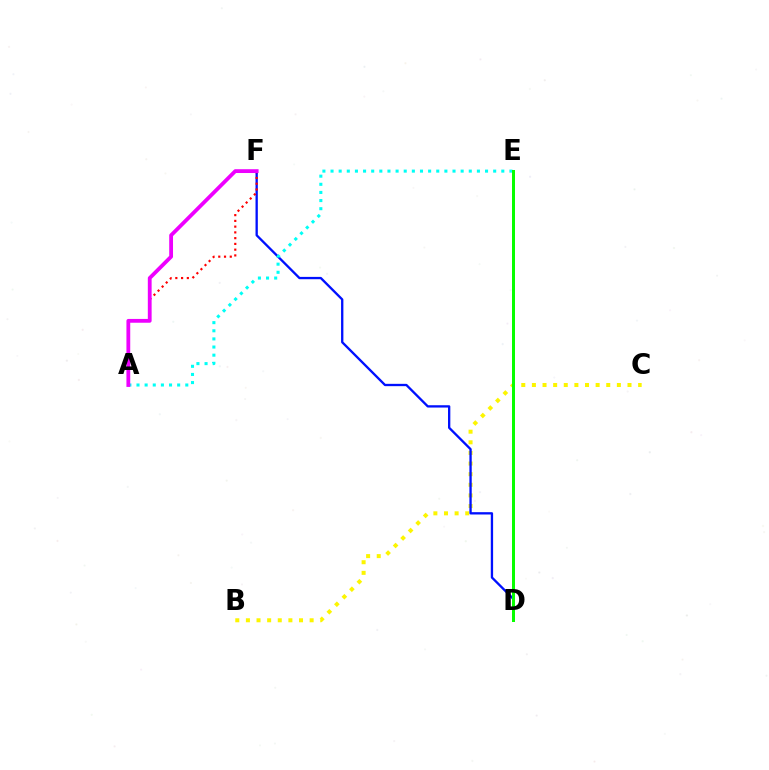{('B', 'C'): [{'color': '#fcf500', 'line_style': 'dotted', 'thickness': 2.89}], ('D', 'F'): [{'color': '#0010ff', 'line_style': 'solid', 'thickness': 1.67}], ('A', 'E'): [{'color': '#00fff6', 'line_style': 'dotted', 'thickness': 2.21}], ('A', 'F'): [{'color': '#ff0000', 'line_style': 'dotted', 'thickness': 1.56}, {'color': '#ee00ff', 'line_style': 'solid', 'thickness': 2.74}], ('D', 'E'): [{'color': '#08ff00', 'line_style': 'solid', 'thickness': 2.15}]}